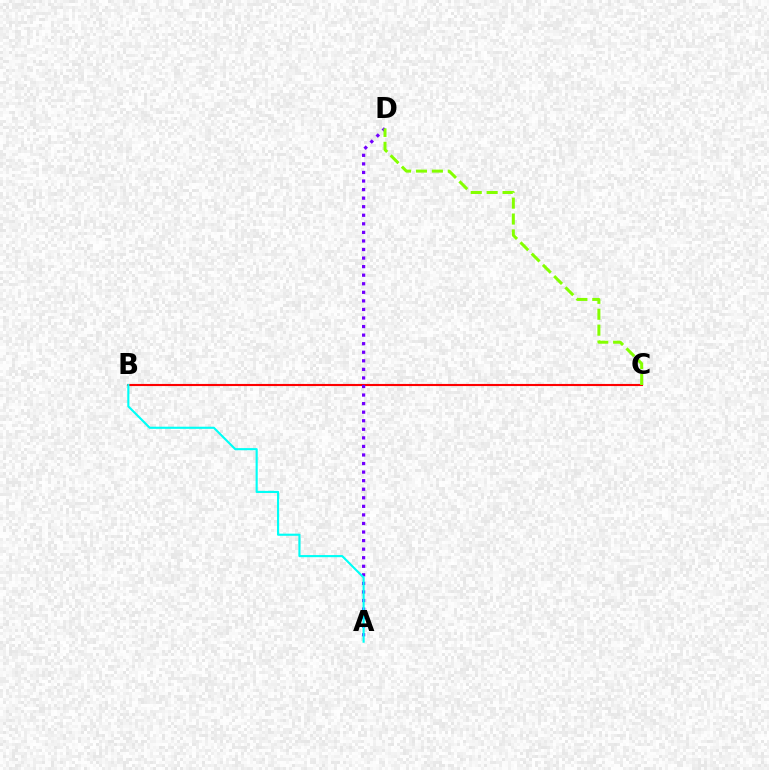{('B', 'C'): [{'color': '#ff0000', 'line_style': 'solid', 'thickness': 1.52}], ('A', 'D'): [{'color': '#7200ff', 'line_style': 'dotted', 'thickness': 2.33}], ('A', 'B'): [{'color': '#00fff6', 'line_style': 'solid', 'thickness': 1.53}], ('C', 'D'): [{'color': '#84ff00', 'line_style': 'dashed', 'thickness': 2.16}]}